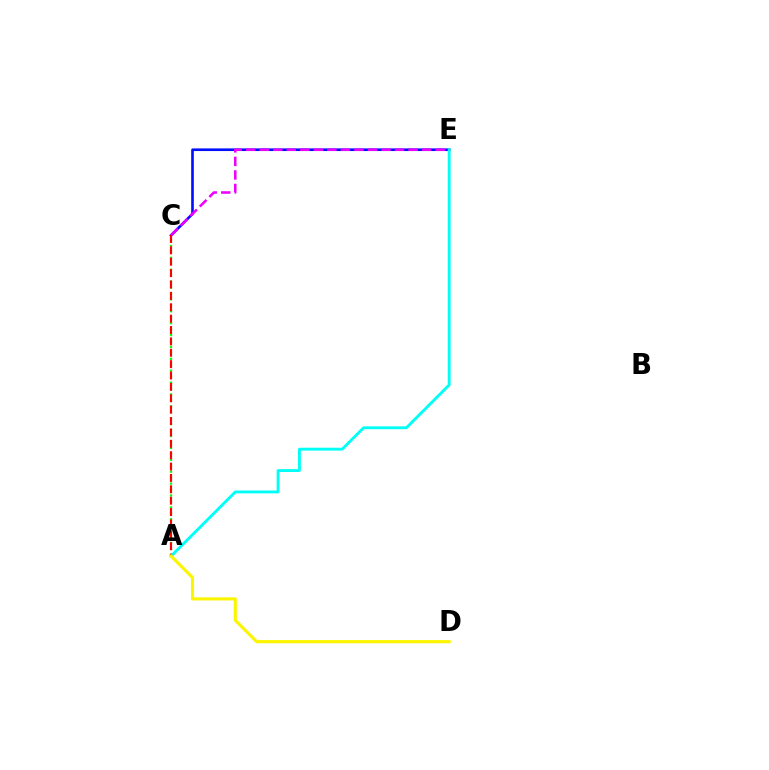{('A', 'C'): [{'color': '#08ff00', 'line_style': 'dotted', 'thickness': 1.61}, {'color': '#ff0000', 'line_style': 'dashed', 'thickness': 1.55}], ('C', 'E'): [{'color': '#0010ff', 'line_style': 'solid', 'thickness': 1.9}, {'color': '#ee00ff', 'line_style': 'dashed', 'thickness': 1.84}], ('A', 'E'): [{'color': '#00fff6', 'line_style': 'solid', 'thickness': 2.07}], ('A', 'D'): [{'color': '#fcf500', 'line_style': 'solid', 'thickness': 2.26}]}